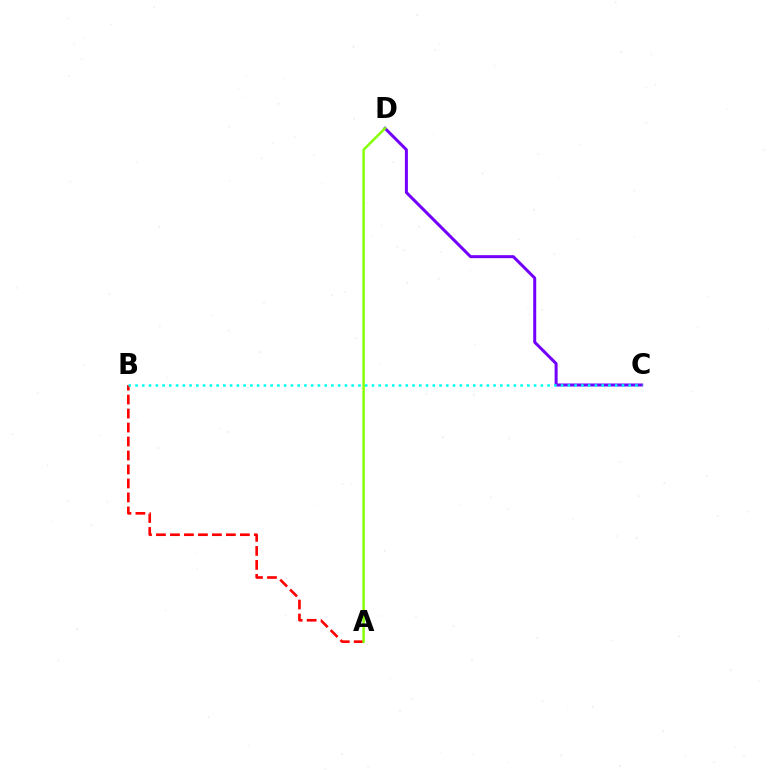{('C', 'D'): [{'color': '#7200ff', 'line_style': 'solid', 'thickness': 2.16}], ('A', 'B'): [{'color': '#ff0000', 'line_style': 'dashed', 'thickness': 1.9}], ('B', 'C'): [{'color': '#00fff6', 'line_style': 'dotted', 'thickness': 1.84}], ('A', 'D'): [{'color': '#84ff00', 'line_style': 'solid', 'thickness': 1.75}]}